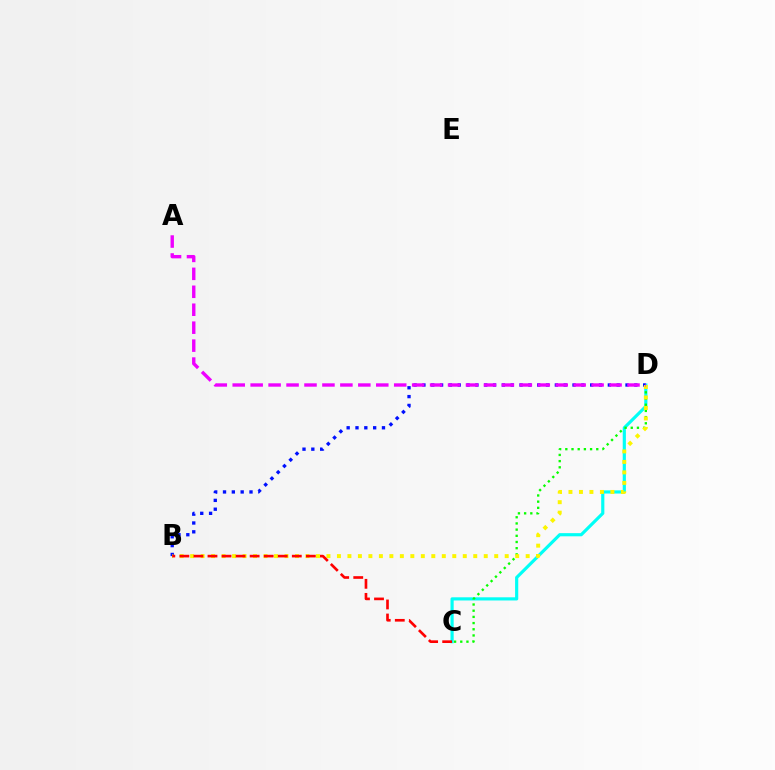{('C', 'D'): [{'color': '#00fff6', 'line_style': 'solid', 'thickness': 2.28}, {'color': '#08ff00', 'line_style': 'dotted', 'thickness': 1.68}], ('B', 'D'): [{'color': '#0010ff', 'line_style': 'dotted', 'thickness': 2.4}, {'color': '#fcf500', 'line_style': 'dotted', 'thickness': 2.85}], ('B', 'C'): [{'color': '#ff0000', 'line_style': 'dashed', 'thickness': 1.91}], ('A', 'D'): [{'color': '#ee00ff', 'line_style': 'dashed', 'thickness': 2.44}]}